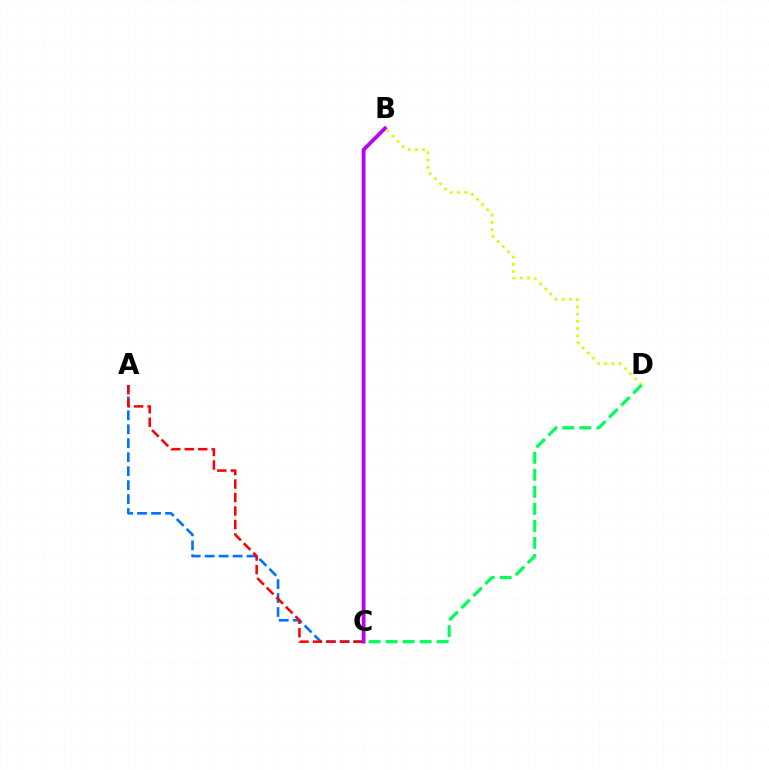{('A', 'C'): [{'color': '#0074ff', 'line_style': 'dashed', 'thickness': 1.9}, {'color': '#ff0000', 'line_style': 'dashed', 'thickness': 1.83}], ('B', 'D'): [{'color': '#d1ff00', 'line_style': 'dotted', 'thickness': 1.97}], ('C', 'D'): [{'color': '#00ff5c', 'line_style': 'dashed', 'thickness': 2.31}], ('B', 'C'): [{'color': '#b900ff', 'line_style': 'solid', 'thickness': 2.7}]}